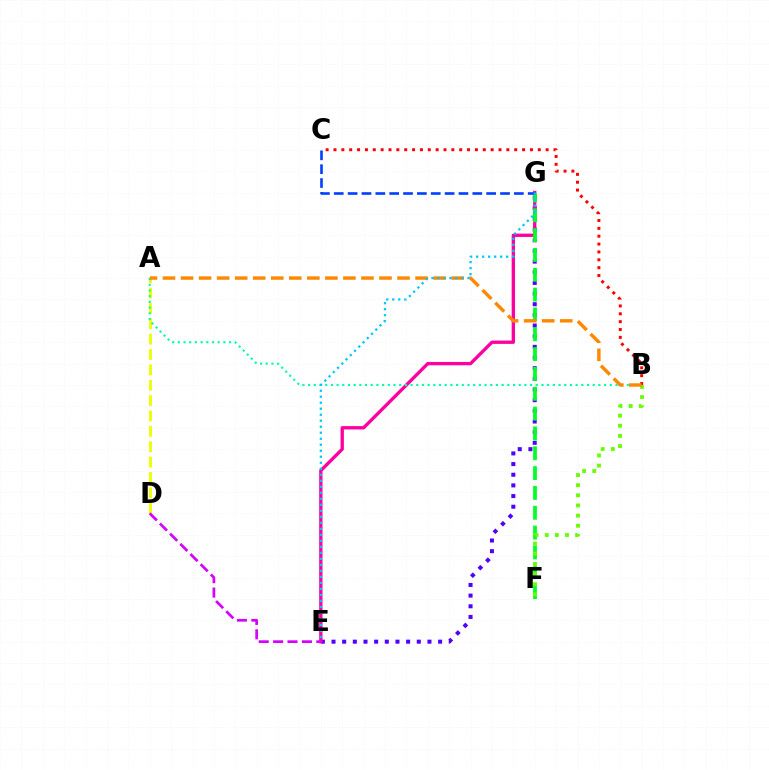{('E', 'G'): [{'color': '#4f00ff', 'line_style': 'dotted', 'thickness': 2.9}, {'color': '#ff00a0', 'line_style': 'solid', 'thickness': 2.4}, {'color': '#00c7ff', 'line_style': 'dotted', 'thickness': 1.63}], ('A', 'D'): [{'color': '#eeff00', 'line_style': 'dashed', 'thickness': 2.09}], ('B', 'C'): [{'color': '#ff0000', 'line_style': 'dotted', 'thickness': 2.13}], ('A', 'B'): [{'color': '#00ffaf', 'line_style': 'dotted', 'thickness': 1.55}, {'color': '#ff8800', 'line_style': 'dashed', 'thickness': 2.45}], ('D', 'E'): [{'color': '#d600ff', 'line_style': 'dashed', 'thickness': 1.96}], ('F', 'G'): [{'color': '#00ff27', 'line_style': 'dashed', 'thickness': 2.69}], ('C', 'G'): [{'color': '#003fff', 'line_style': 'dashed', 'thickness': 1.88}], ('B', 'F'): [{'color': '#66ff00', 'line_style': 'dotted', 'thickness': 2.76}]}